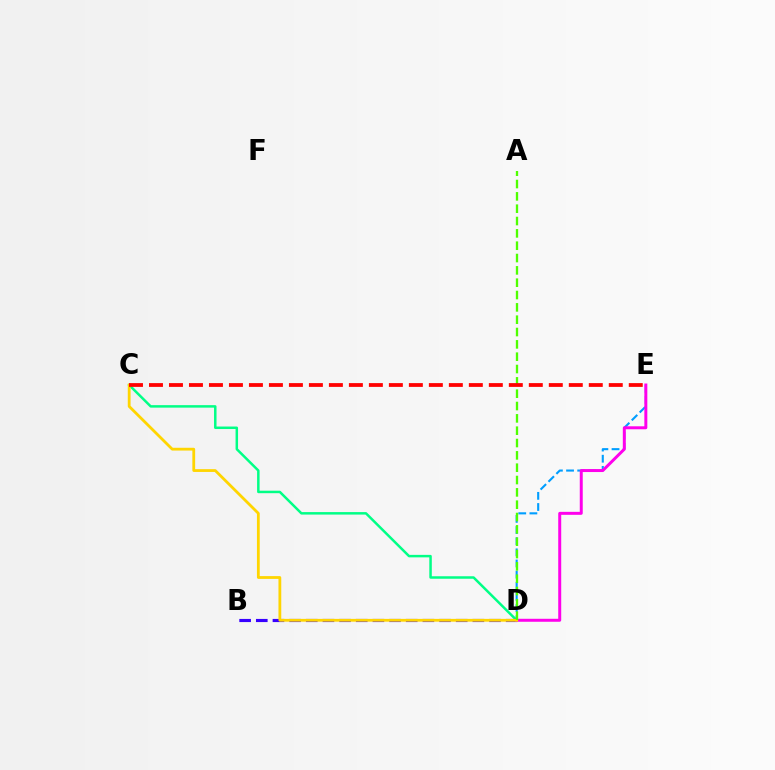{('C', 'D'): [{'color': '#00ff86', 'line_style': 'solid', 'thickness': 1.79}, {'color': '#ffd500', 'line_style': 'solid', 'thickness': 2.01}], ('B', 'D'): [{'color': '#3700ff', 'line_style': 'dashed', 'thickness': 2.26}], ('D', 'E'): [{'color': '#009eff', 'line_style': 'dashed', 'thickness': 1.51}, {'color': '#ff00ed', 'line_style': 'solid', 'thickness': 2.14}], ('A', 'D'): [{'color': '#4fff00', 'line_style': 'dashed', 'thickness': 1.68}], ('C', 'E'): [{'color': '#ff0000', 'line_style': 'dashed', 'thickness': 2.72}]}